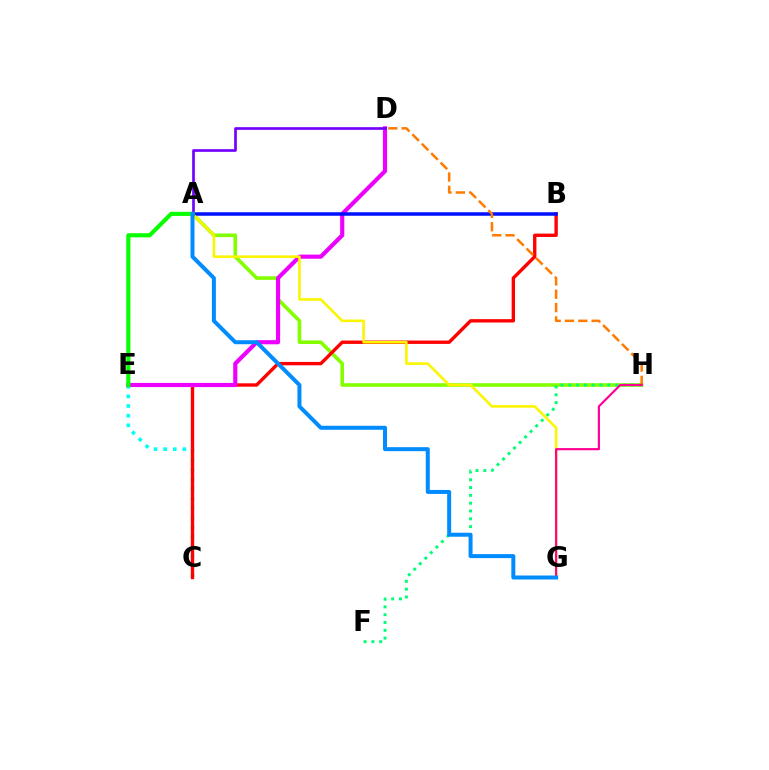{('C', 'E'): [{'color': '#00fff6', 'line_style': 'dotted', 'thickness': 2.61}], ('A', 'H'): [{'color': '#84ff00', 'line_style': 'solid', 'thickness': 2.6}], ('B', 'C'): [{'color': '#ff0000', 'line_style': 'solid', 'thickness': 2.43}], ('D', 'E'): [{'color': '#ee00ff', 'line_style': 'solid', 'thickness': 2.99}], ('A', 'B'): [{'color': '#0010ff', 'line_style': 'solid', 'thickness': 2.53}], ('F', 'H'): [{'color': '#00ff74', 'line_style': 'dotted', 'thickness': 2.12}], ('A', 'G'): [{'color': '#fcf500', 'line_style': 'solid', 'thickness': 1.86}, {'color': '#008cff', 'line_style': 'solid', 'thickness': 2.87}], ('D', 'H'): [{'color': '#ff7c00', 'line_style': 'dashed', 'thickness': 1.81}], ('A', 'D'): [{'color': '#7200ff', 'line_style': 'solid', 'thickness': 1.93}], ('A', 'E'): [{'color': '#08ff00', 'line_style': 'solid', 'thickness': 2.97}], ('G', 'H'): [{'color': '#ff0094', 'line_style': 'solid', 'thickness': 1.56}]}